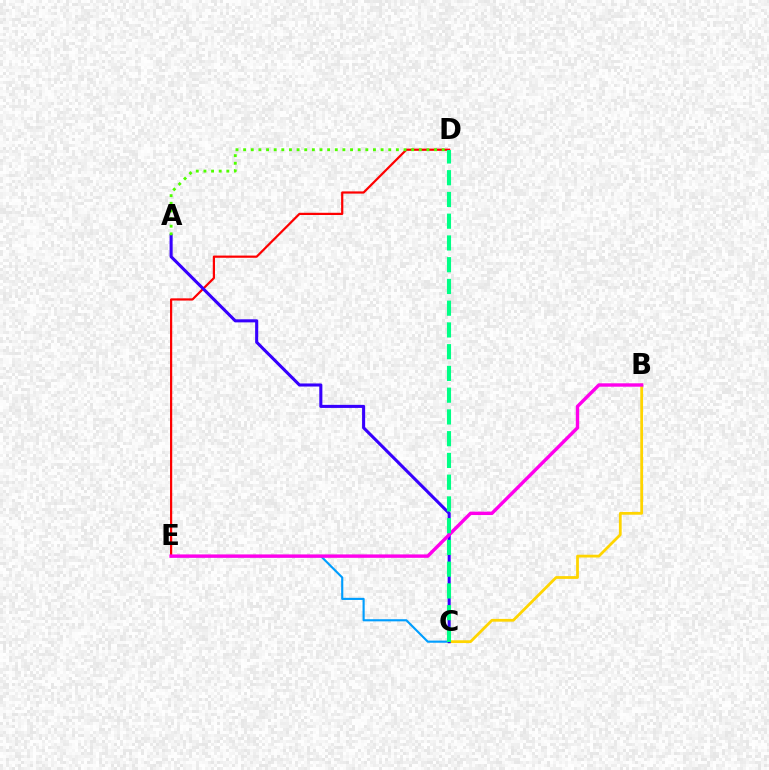{('C', 'E'): [{'color': '#009eff', 'line_style': 'solid', 'thickness': 1.54}], ('D', 'E'): [{'color': '#ff0000', 'line_style': 'solid', 'thickness': 1.59}], ('B', 'C'): [{'color': '#ffd500', 'line_style': 'solid', 'thickness': 2.0}], ('A', 'C'): [{'color': '#3700ff', 'line_style': 'solid', 'thickness': 2.21}], ('A', 'D'): [{'color': '#4fff00', 'line_style': 'dotted', 'thickness': 2.07}], ('B', 'E'): [{'color': '#ff00ed', 'line_style': 'solid', 'thickness': 2.45}], ('C', 'D'): [{'color': '#00ff86', 'line_style': 'dashed', 'thickness': 2.95}]}